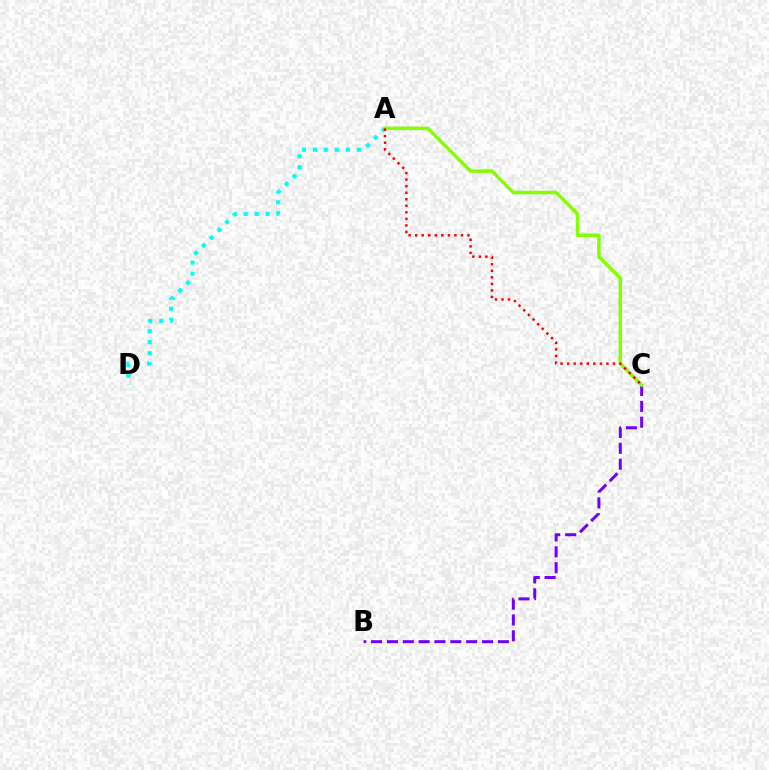{('B', 'C'): [{'color': '#7200ff', 'line_style': 'dashed', 'thickness': 2.15}], ('A', 'D'): [{'color': '#00fff6', 'line_style': 'dotted', 'thickness': 2.98}], ('A', 'C'): [{'color': '#84ff00', 'line_style': 'solid', 'thickness': 2.51}, {'color': '#ff0000', 'line_style': 'dotted', 'thickness': 1.78}]}